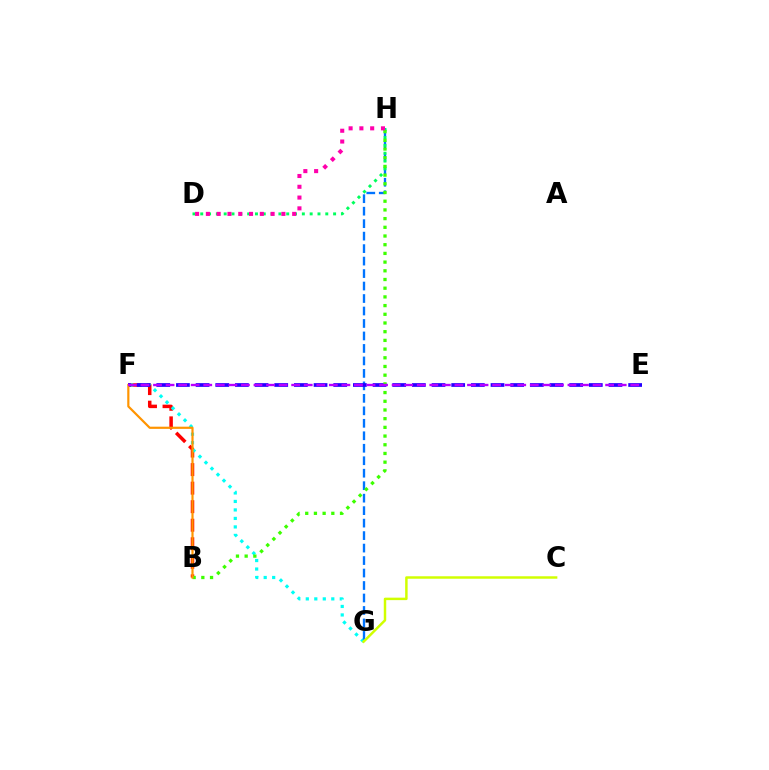{('B', 'F'): [{'color': '#ff0000', 'line_style': 'dashed', 'thickness': 2.52}, {'color': '#ff9400', 'line_style': 'solid', 'thickness': 1.58}], ('F', 'G'): [{'color': '#00fff6', 'line_style': 'dotted', 'thickness': 2.31}], ('G', 'H'): [{'color': '#0074ff', 'line_style': 'dashed', 'thickness': 1.7}], ('E', 'F'): [{'color': '#2500ff', 'line_style': 'dashed', 'thickness': 2.67}, {'color': '#b900ff', 'line_style': 'dashed', 'thickness': 1.71}], ('C', 'G'): [{'color': '#d1ff00', 'line_style': 'solid', 'thickness': 1.78}], ('D', 'H'): [{'color': '#00ff5c', 'line_style': 'dotted', 'thickness': 2.12}, {'color': '#ff00ac', 'line_style': 'dotted', 'thickness': 2.93}], ('B', 'H'): [{'color': '#3dff00', 'line_style': 'dotted', 'thickness': 2.36}]}